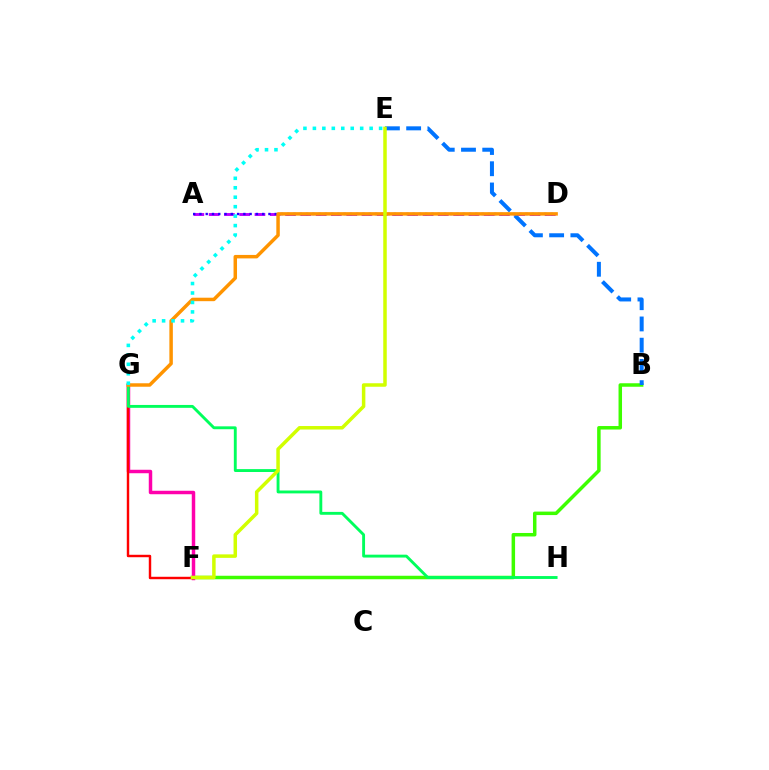{('A', 'D'): [{'color': '#b900ff', 'line_style': 'dashed', 'thickness': 2.08}, {'color': '#2500ff', 'line_style': 'dotted', 'thickness': 1.7}], ('B', 'F'): [{'color': '#3dff00', 'line_style': 'solid', 'thickness': 2.52}], ('B', 'E'): [{'color': '#0074ff', 'line_style': 'dashed', 'thickness': 2.88}], ('F', 'G'): [{'color': '#ff00ac', 'line_style': 'solid', 'thickness': 2.5}, {'color': '#ff0000', 'line_style': 'solid', 'thickness': 1.76}], ('G', 'H'): [{'color': '#00ff5c', 'line_style': 'solid', 'thickness': 2.07}], ('D', 'G'): [{'color': '#ff9400', 'line_style': 'solid', 'thickness': 2.5}], ('E', 'F'): [{'color': '#d1ff00', 'line_style': 'solid', 'thickness': 2.52}], ('E', 'G'): [{'color': '#00fff6', 'line_style': 'dotted', 'thickness': 2.57}]}